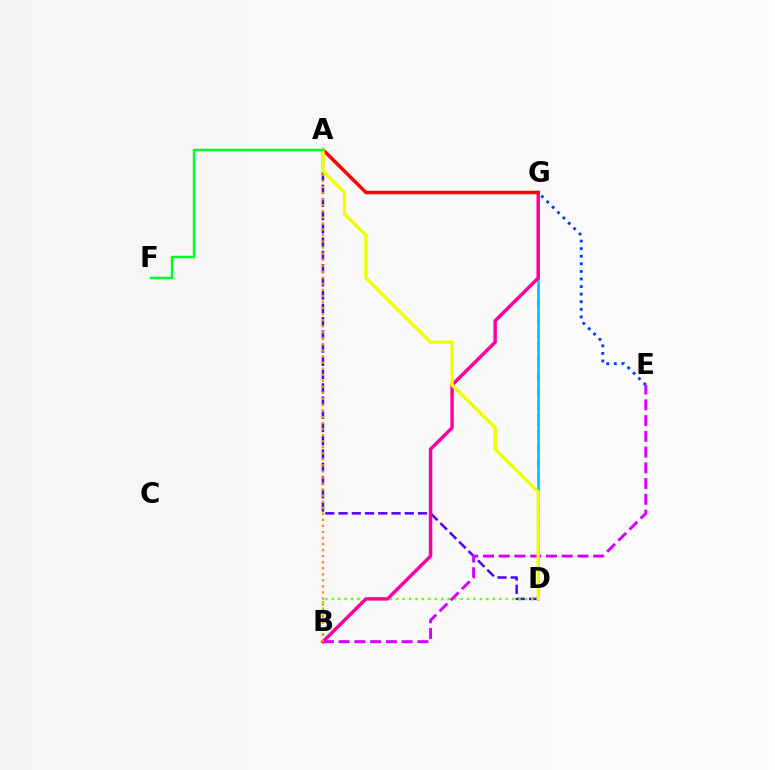{('D', 'G'): [{'color': '#00ffaf', 'line_style': 'dashed', 'thickness': 1.97}, {'color': '#00c7ff', 'line_style': 'solid', 'thickness': 1.84}], ('A', 'D'): [{'color': '#4f00ff', 'line_style': 'dashed', 'thickness': 1.8}, {'color': '#eeff00', 'line_style': 'solid', 'thickness': 2.41}], ('B', 'D'): [{'color': '#66ff00', 'line_style': 'dotted', 'thickness': 1.75}], ('E', 'G'): [{'color': '#003fff', 'line_style': 'dotted', 'thickness': 2.06}], ('B', 'G'): [{'color': '#ff00a0', 'line_style': 'solid', 'thickness': 2.5}], ('B', 'E'): [{'color': '#d600ff', 'line_style': 'dashed', 'thickness': 2.14}], ('A', 'B'): [{'color': '#ff8800', 'line_style': 'dotted', 'thickness': 1.64}], ('A', 'G'): [{'color': '#ff0000', 'line_style': 'solid', 'thickness': 2.49}], ('A', 'F'): [{'color': '#00ff27', 'line_style': 'solid', 'thickness': 1.78}]}